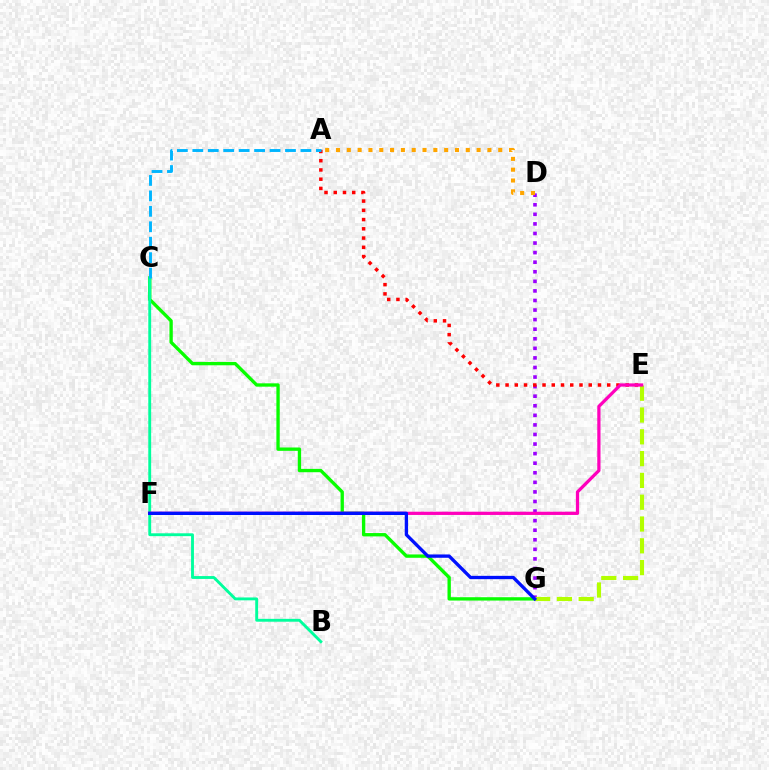{('C', 'G'): [{'color': '#08ff00', 'line_style': 'solid', 'thickness': 2.4}], ('D', 'G'): [{'color': '#9b00ff', 'line_style': 'dotted', 'thickness': 2.6}], ('A', 'E'): [{'color': '#ff0000', 'line_style': 'dotted', 'thickness': 2.51}], ('B', 'C'): [{'color': '#00ff9d', 'line_style': 'solid', 'thickness': 2.07}], ('E', 'G'): [{'color': '#b3ff00', 'line_style': 'dashed', 'thickness': 2.96}], ('E', 'F'): [{'color': '#ff00bd', 'line_style': 'solid', 'thickness': 2.33}], ('A', 'C'): [{'color': '#00b5ff', 'line_style': 'dashed', 'thickness': 2.1}], ('A', 'D'): [{'color': '#ffa500', 'line_style': 'dotted', 'thickness': 2.94}], ('F', 'G'): [{'color': '#0010ff', 'line_style': 'solid', 'thickness': 2.39}]}